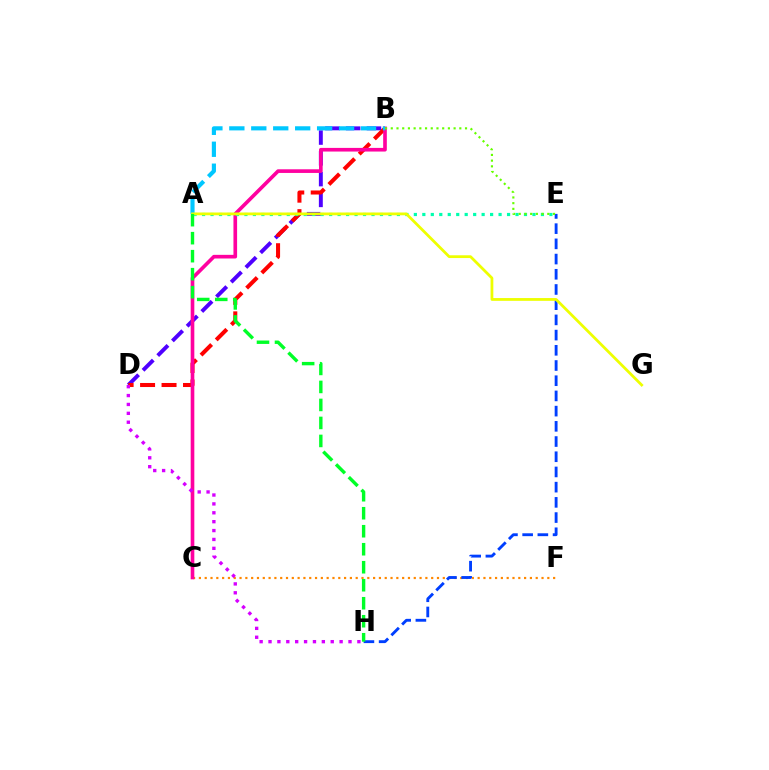{('B', 'D'): [{'color': '#4f00ff', 'line_style': 'dashed', 'thickness': 2.82}, {'color': '#ff0000', 'line_style': 'dashed', 'thickness': 2.92}], ('C', 'F'): [{'color': '#ff8800', 'line_style': 'dotted', 'thickness': 1.58}], ('B', 'C'): [{'color': '#ff00a0', 'line_style': 'solid', 'thickness': 2.63}], ('E', 'H'): [{'color': '#003fff', 'line_style': 'dashed', 'thickness': 2.07}], ('D', 'H'): [{'color': '#d600ff', 'line_style': 'dotted', 'thickness': 2.41}], ('A', 'E'): [{'color': '#00ffaf', 'line_style': 'dotted', 'thickness': 2.3}], ('A', 'B'): [{'color': '#00c7ff', 'line_style': 'dashed', 'thickness': 2.98}], ('A', 'G'): [{'color': '#eeff00', 'line_style': 'solid', 'thickness': 2.0}], ('B', 'E'): [{'color': '#66ff00', 'line_style': 'dotted', 'thickness': 1.55}], ('A', 'H'): [{'color': '#00ff27', 'line_style': 'dashed', 'thickness': 2.45}]}